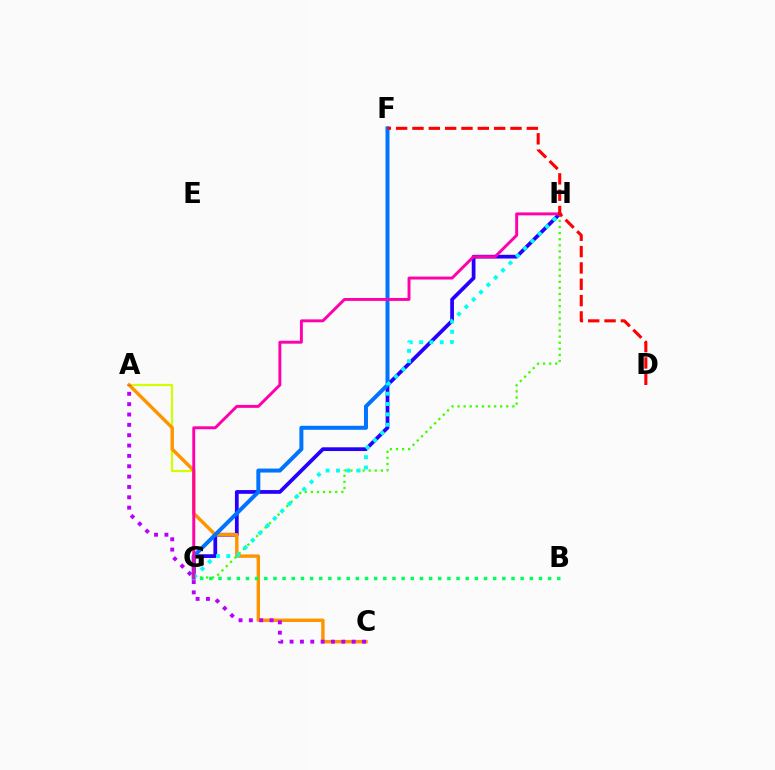{('G', 'H'): [{'color': '#2500ff', 'line_style': 'solid', 'thickness': 2.69}, {'color': '#3dff00', 'line_style': 'dotted', 'thickness': 1.65}, {'color': '#00fff6', 'line_style': 'dotted', 'thickness': 2.81}, {'color': '#ff00ac', 'line_style': 'solid', 'thickness': 2.11}], ('A', 'G'): [{'color': '#d1ff00', 'line_style': 'solid', 'thickness': 1.57}], ('A', 'C'): [{'color': '#ff9400', 'line_style': 'solid', 'thickness': 2.46}, {'color': '#b900ff', 'line_style': 'dotted', 'thickness': 2.81}], ('F', 'G'): [{'color': '#0074ff', 'line_style': 'solid', 'thickness': 2.87}], ('D', 'F'): [{'color': '#ff0000', 'line_style': 'dashed', 'thickness': 2.22}], ('B', 'G'): [{'color': '#00ff5c', 'line_style': 'dotted', 'thickness': 2.49}]}